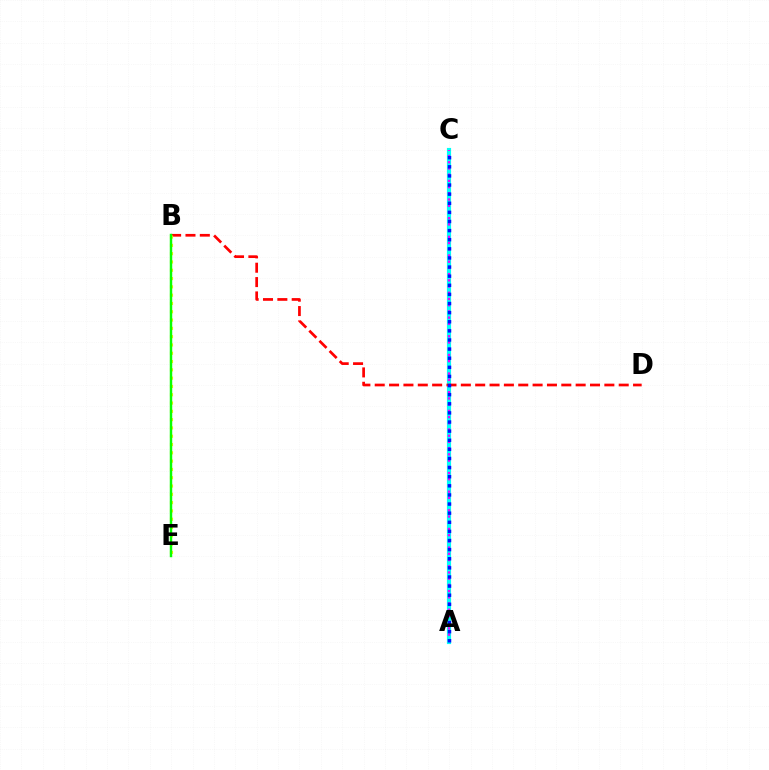{('A', 'C'): [{'color': '#00fff6', 'line_style': 'solid', 'thickness': 3.0}, {'color': '#ee00ff', 'line_style': 'dotted', 'thickness': 1.69}, {'color': '#0010ff', 'line_style': 'dotted', 'thickness': 2.48}], ('B', 'D'): [{'color': '#ff0000', 'line_style': 'dashed', 'thickness': 1.95}], ('B', 'E'): [{'color': '#fcf500', 'line_style': 'dotted', 'thickness': 2.25}, {'color': '#08ff00', 'line_style': 'solid', 'thickness': 1.77}]}